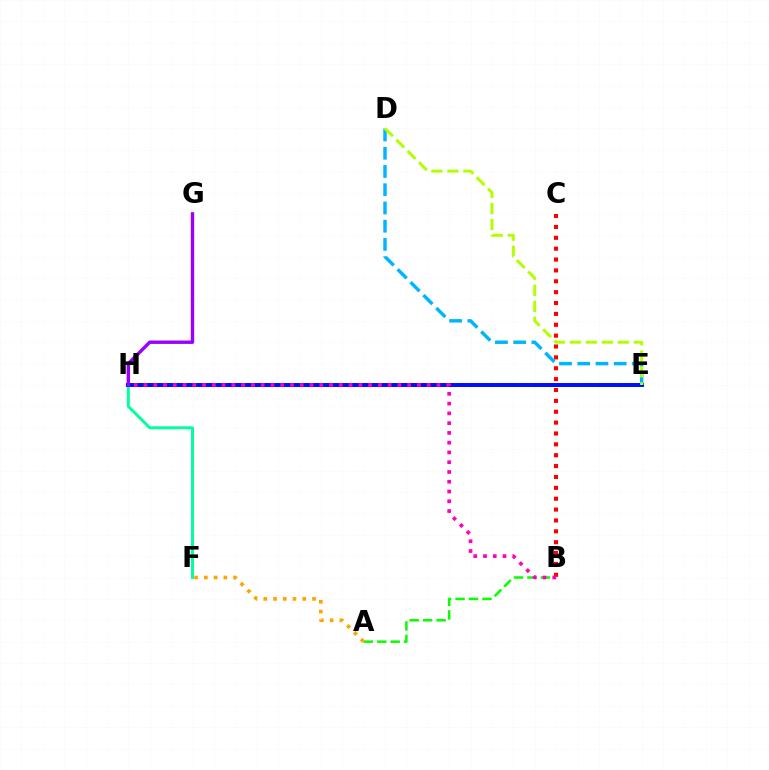{('F', 'H'): [{'color': '#00ff9d', 'line_style': 'solid', 'thickness': 2.13}], ('E', 'H'): [{'color': '#0010ff', 'line_style': 'solid', 'thickness': 2.86}], ('D', 'E'): [{'color': '#00b5ff', 'line_style': 'dashed', 'thickness': 2.48}, {'color': '#b3ff00', 'line_style': 'dashed', 'thickness': 2.17}], ('G', 'H'): [{'color': '#9b00ff', 'line_style': 'solid', 'thickness': 2.44}], ('B', 'C'): [{'color': '#ff0000', 'line_style': 'dotted', 'thickness': 2.95}], ('A', 'B'): [{'color': '#08ff00', 'line_style': 'dashed', 'thickness': 1.83}], ('A', 'F'): [{'color': '#ffa500', 'line_style': 'dotted', 'thickness': 2.65}], ('B', 'H'): [{'color': '#ff00bd', 'line_style': 'dotted', 'thickness': 2.65}]}